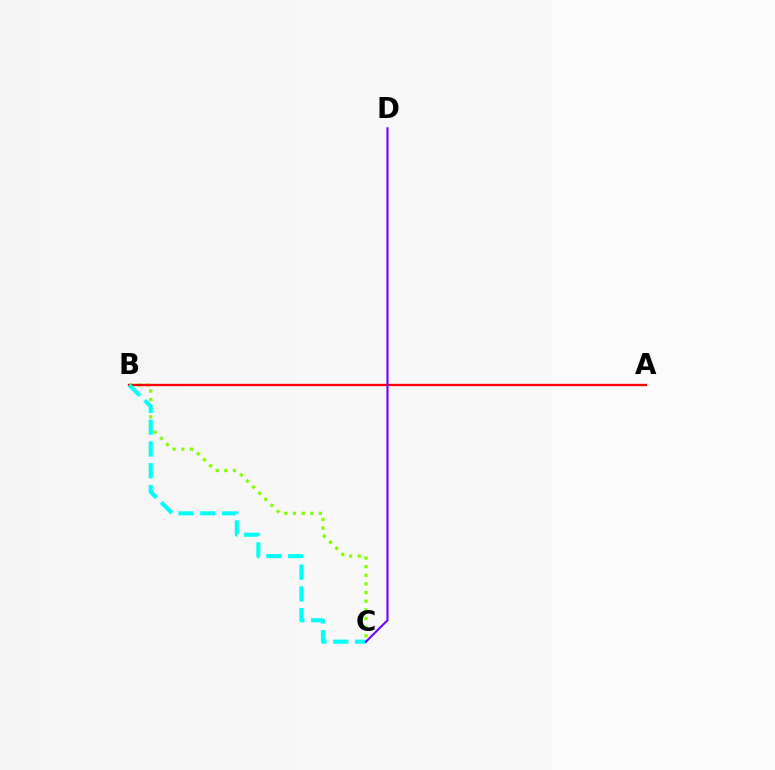{('B', 'C'): [{'color': '#84ff00', 'line_style': 'dotted', 'thickness': 2.35}, {'color': '#00fff6', 'line_style': 'dashed', 'thickness': 2.96}], ('A', 'B'): [{'color': '#ff0000', 'line_style': 'solid', 'thickness': 1.67}], ('C', 'D'): [{'color': '#7200ff', 'line_style': 'solid', 'thickness': 1.52}]}